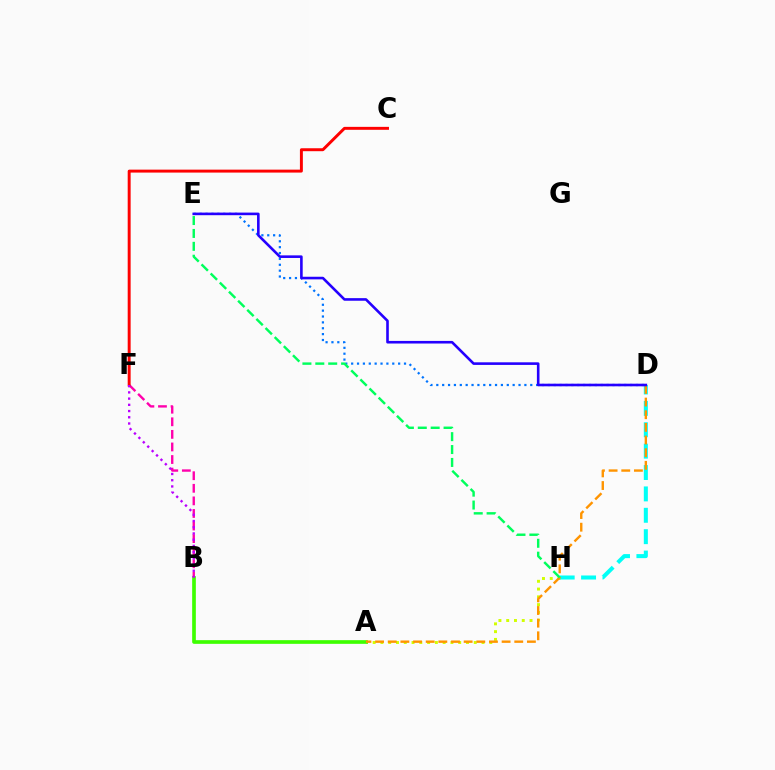{('A', 'H'): [{'color': '#d1ff00', 'line_style': 'dotted', 'thickness': 2.11}], ('D', 'H'): [{'color': '#00fff6', 'line_style': 'dashed', 'thickness': 2.9}], ('D', 'E'): [{'color': '#0074ff', 'line_style': 'dotted', 'thickness': 1.6}, {'color': '#2500ff', 'line_style': 'solid', 'thickness': 1.88}], ('A', 'B'): [{'color': '#3dff00', 'line_style': 'solid', 'thickness': 2.64}], ('A', 'D'): [{'color': '#ff9400', 'line_style': 'dashed', 'thickness': 1.72}], ('B', 'F'): [{'color': '#ff00ac', 'line_style': 'dashed', 'thickness': 1.71}, {'color': '#b900ff', 'line_style': 'dotted', 'thickness': 1.69}], ('C', 'F'): [{'color': '#ff0000', 'line_style': 'solid', 'thickness': 2.12}], ('E', 'H'): [{'color': '#00ff5c', 'line_style': 'dashed', 'thickness': 1.75}]}